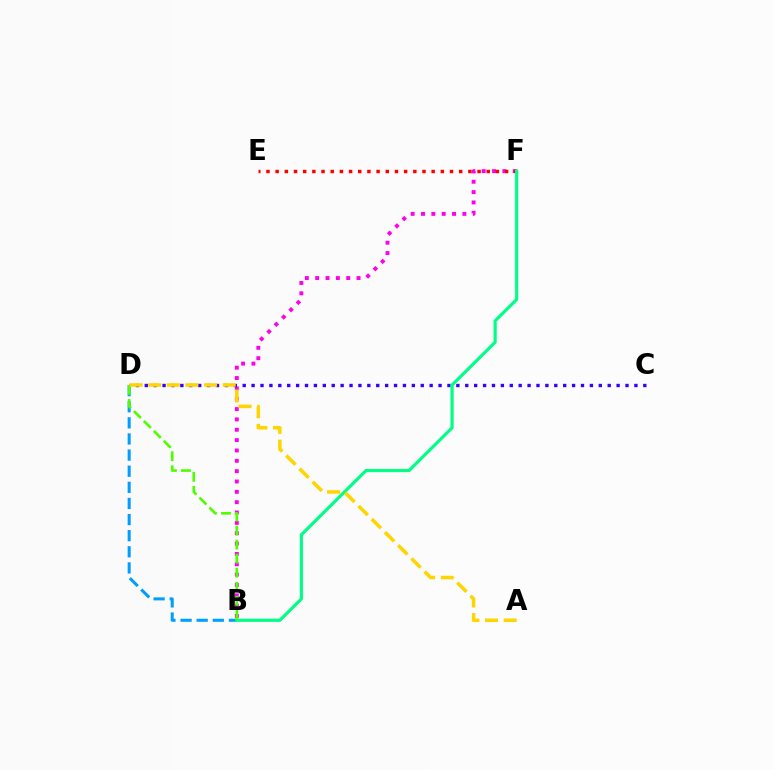{('B', 'D'): [{'color': '#009eff', 'line_style': 'dashed', 'thickness': 2.19}, {'color': '#4fff00', 'line_style': 'dashed', 'thickness': 1.91}], ('B', 'F'): [{'color': '#ff00ed', 'line_style': 'dotted', 'thickness': 2.81}, {'color': '#00ff86', 'line_style': 'solid', 'thickness': 2.29}], ('E', 'F'): [{'color': '#ff0000', 'line_style': 'dotted', 'thickness': 2.49}], ('C', 'D'): [{'color': '#3700ff', 'line_style': 'dotted', 'thickness': 2.42}], ('A', 'D'): [{'color': '#ffd500', 'line_style': 'dashed', 'thickness': 2.53}]}